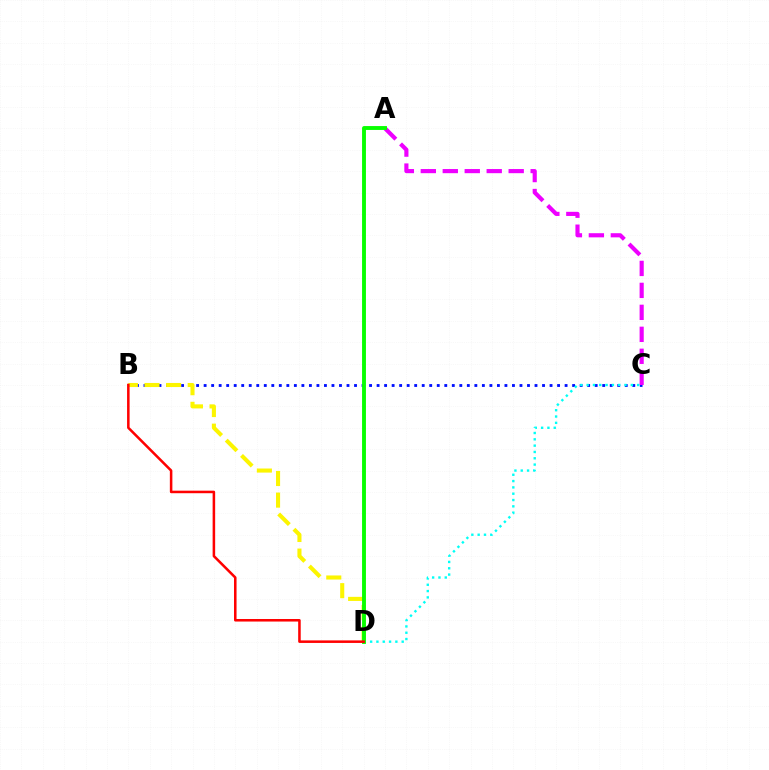{('B', 'C'): [{'color': '#0010ff', 'line_style': 'dotted', 'thickness': 2.04}], ('A', 'C'): [{'color': '#ee00ff', 'line_style': 'dashed', 'thickness': 2.98}], ('C', 'D'): [{'color': '#00fff6', 'line_style': 'dotted', 'thickness': 1.72}], ('B', 'D'): [{'color': '#fcf500', 'line_style': 'dashed', 'thickness': 2.94}, {'color': '#ff0000', 'line_style': 'solid', 'thickness': 1.83}], ('A', 'D'): [{'color': '#08ff00', 'line_style': 'solid', 'thickness': 2.79}]}